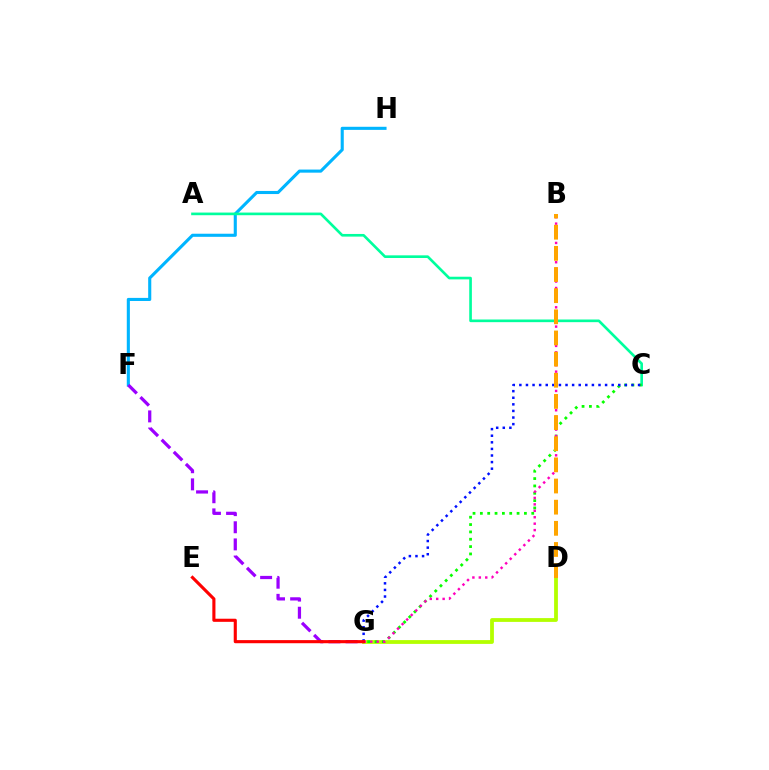{('F', 'H'): [{'color': '#00b5ff', 'line_style': 'solid', 'thickness': 2.23}], ('A', 'C'): [{'color': '#00ff9d', 'line_style': 'solid', 'thickness': 1.91}], ('D', 'G'): [{'color': '#b3ff00', 'line_style': 'solid', 'thickness': 2.73}], ('C', 'G'): [{'color': '#08ff00', 'line_style': 'dotted', 'thickness': 2.0}, {'color': '#0010ff', 'line_style': 'dotted', 'thickness': 1.79}], ('B', 'G'): [{'color': '#ff00bd', 'line_style': 'dotted', 'thickness': 1.75}], ('F', 'G'): [{'color': '#9b00ff', 'line_style': 'dashed', 'thickness': 2.33}], ('B', 'D'): [{'color': '#ffa500', 'line_style': 'dashed', 'thickness': 2.87}], ('E', 'G'): [{'color': '#ff0000', 'line_style': 'solid', 'thickness': 2.24}]}